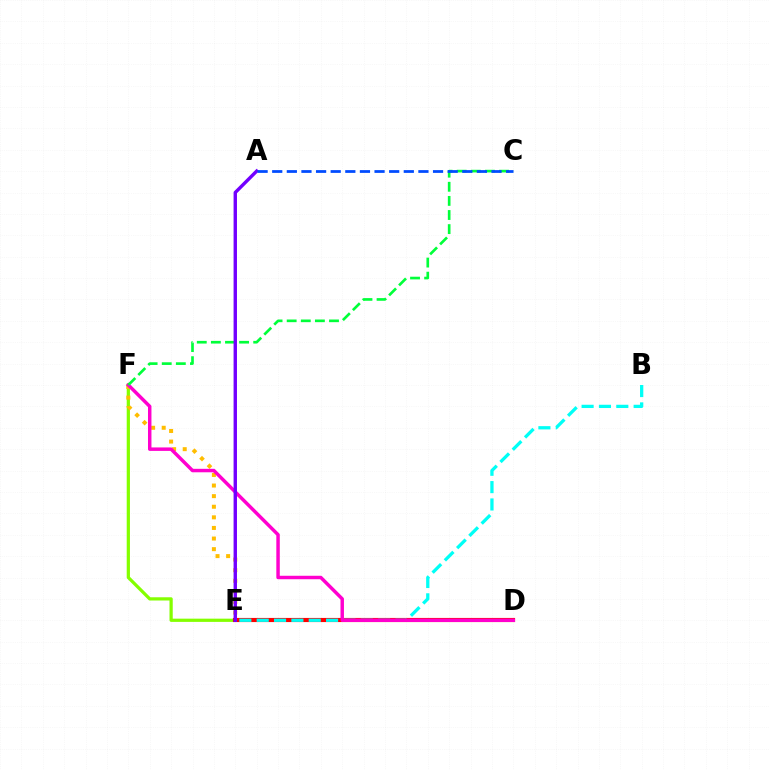{('E', 'F'): [{'color': '#84ff00', 'line_style': 'solid', 'thickness': 2.33}, {'color': '#ffbd00', 'line_style': 'dotted', 'thickness': 2.88}], ('D', 'E'): [{'color': '#ff0000', 'line_style': 'solid', 'thickness': 2.98}], ('B', 'E'): [{'color': '#00fff6', 'line_style': 'dashed', 'thickness': 2.36}], ('D', 'F'): [{'color': '#ff00cf', 'line_style': 'solid', 'thickness': 2.49}], ('C', 'F'): [{'color': '#00ff39', 'line_style': 'dashed', 'thickness': 1.92}], ('A', 'E'): [{'color': '#7200ff', 'line_style': 'solid', 'thickness': 2.45}], ('A', 'C'): [{'color': '#004bff', 'line_style': 'dashed', 'thickness': 1.99}]}